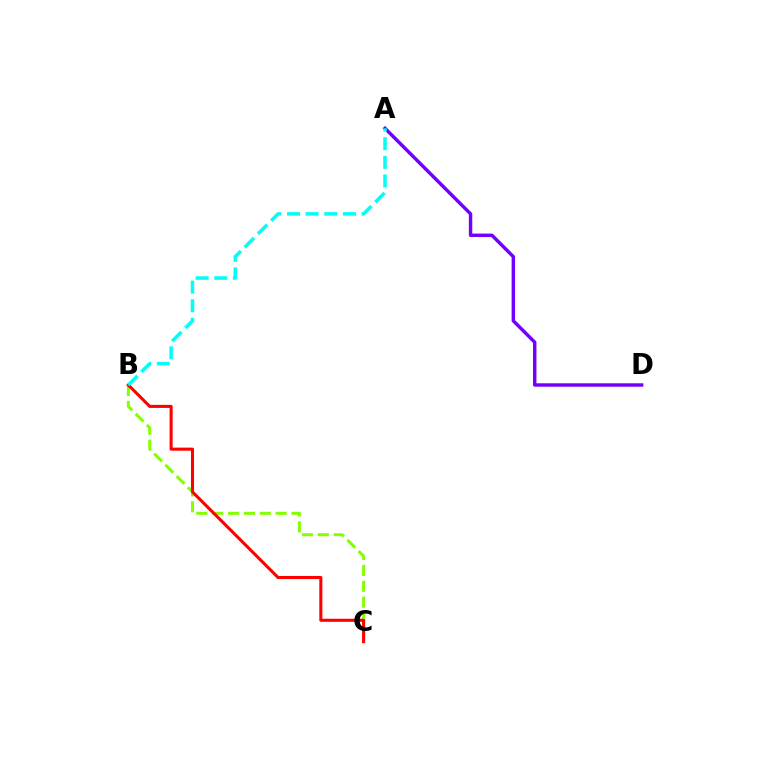{('A', 'D'): [{'color': '#7200ff', 'line_style': 'solid', 'thickness': 2.47}], ('B', 'C'): [{'color': '#84ff00', 'line_style': 'dashed', 'thickness': 2.16}, {'color': '#ff0000', 'line_style': 'solid', 'thickness': 2.21}], ('A', 'B'): [{'color': '#00fff6', 'line_style': 'dashed', 'thickness': 2.53}]}